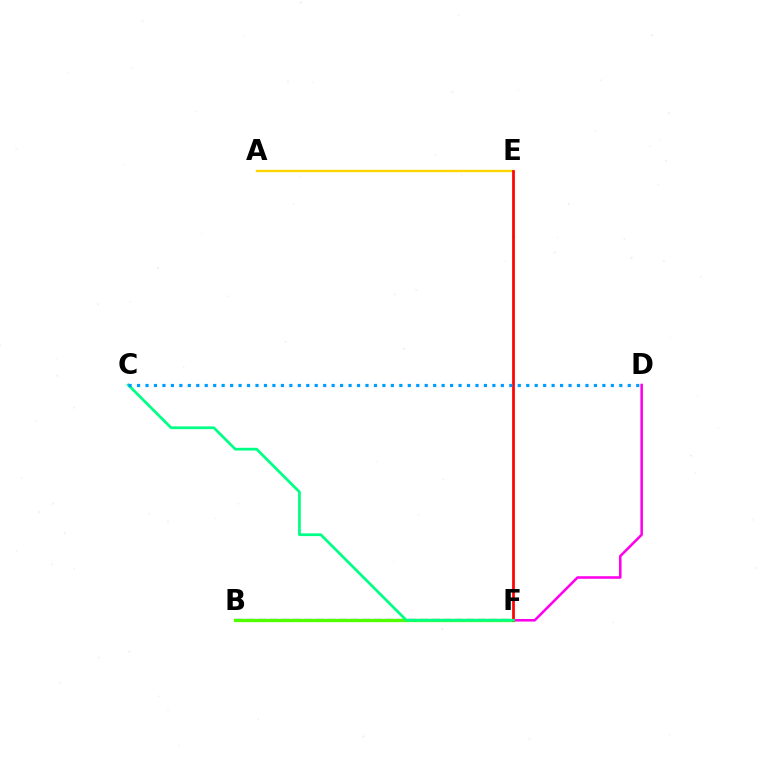{('D', 'F'): [{'color': '#ff00ed', 'line_style': 'solid', 'thickness': 1.84}], ('B', 'F'): [{'color': '#3700ff', 'line_style': 'dashed', 'thickness': 1.57}, {'color': '#4fff00', 'line_style': 'solid', 'thickness': 2.37}], ('A', 'E'): [{'color': '#ffd500', 'line_style': 'solid', 'thickness': 1.68}], ('E', 'F'): [{'color': '#ff0000', 'line_style': 'solid', 'thickness': 1.96}], ('C', 'F'): [{'color': '#00ff86', 'line_style': 'solid', 'thickness': 1.97}], ('C', 'D'): [{'color': '#009eff', 'line_style': 'dotted', 'thickness': 2.3}]}